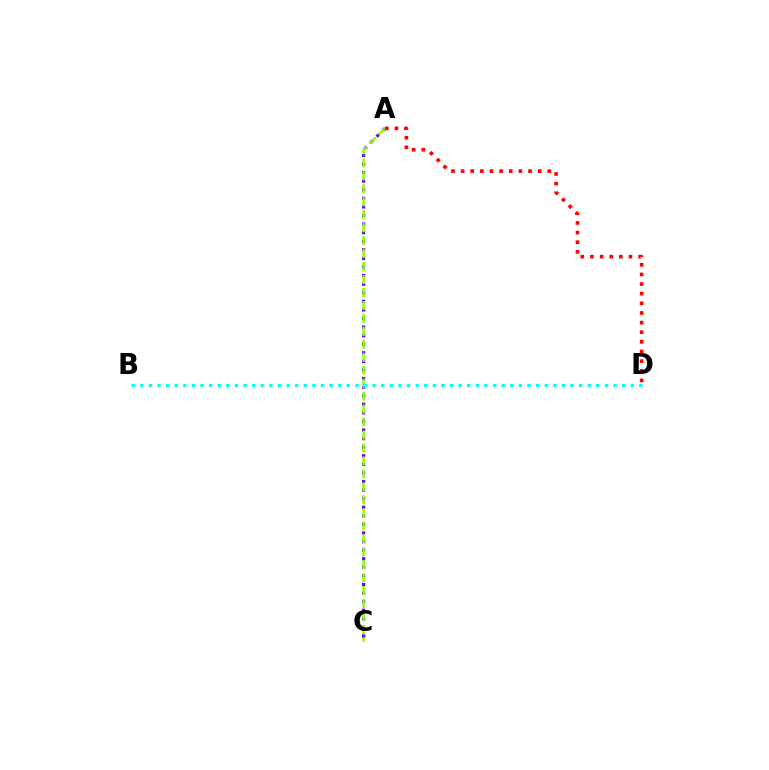{('A', 'C'): [{'color': '#7200ff', 'line_style': 'dotted', 'thickness': 2.33}, {'color': '#84ff00', 'line_style': 'dashed', 'thickness': 1.76}], ('A', 'D'): [{'color': '#ff0000', 'line_style': 'dotted', 'thickness': 2.62}], ('B', 'D'): [{'color': '#00fff6', 'line_style': 'dotted', 'thickness': 2.34}]}